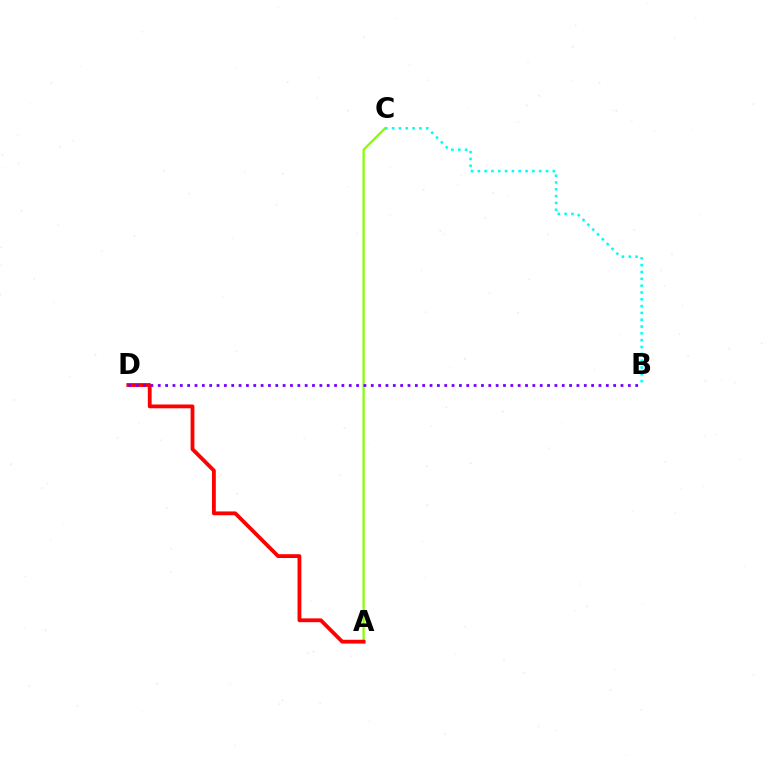{('A', 'C'): [{'color': '#84ff00', 'line_style': 'solid', 'thickness': 1.63}], ('A', 'D'): [{'color': '#ff0000', 'line_style': 'solid', 'thickness': 2.74}], ('B', 'D'): [{'color': '#7200ff', 'line_style': 'dotted', 'thickness': 2.0}], ('B', 'C'): [{'color': '#00fff6', 'line_style': 'dotted', 'thickness': 1.85}]}